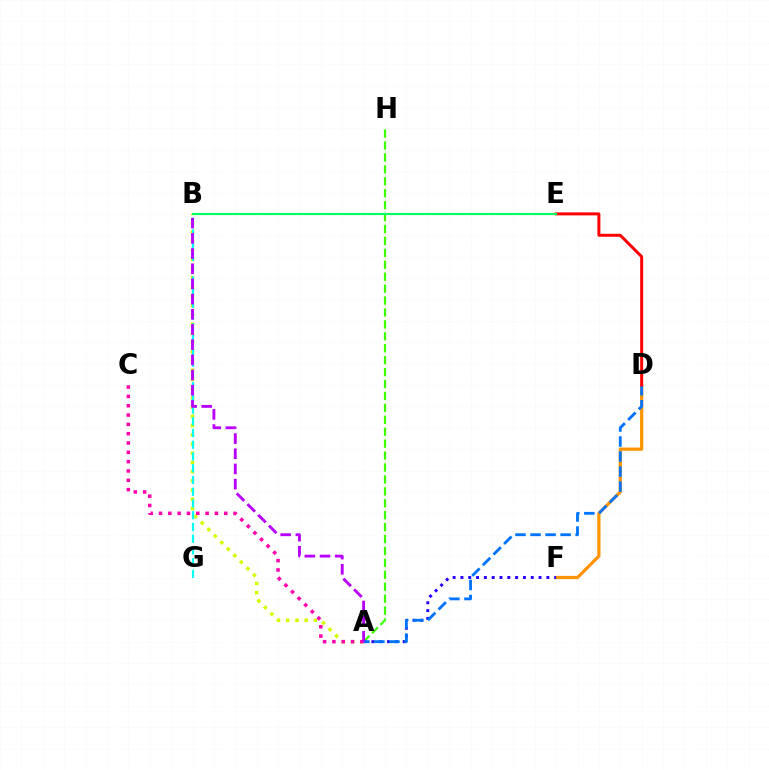{('D', 'F'): [{'color': '#ff9400', 'line_style': 'solid', 'thickness': 2.32}], ('A', 'B'): [{'color': '#d1ff00', 'line_style': 'dotted', 'thickness': 2.51}, {'color': '#b900ff', 'line_style': 'dashed', 'thickness': 2.06}], ('A', 'H'): [{'color': '#3dff00', 'line_style': 'dashed', 'thickness': 1.62}], ('A', 'F'): [{'color': '#2500ff', 'line_style': 'dotted', 'thickness': 2.12}], ('B', 'G'): [{'color': '#00fff6', 'line_style': 'dashed', 'thickness': 1.59}], ('A', 'D'): [{'color': '#0074ff', 'line_style': 'dashed', 'thickness': 2.04}], ('A', 'C'): [{'color': '#ff00ac', 'line_style': 'dotted', 'thickness': 2.53}], ('D', 'E'): [{'color': '#ff0000', 'line_style': 'solid', 'thickness': 2.15}], ('B', 'E'): [{'color': '#00ff5c', 'line_style': 'solid', 'thickness': 1.56}]}